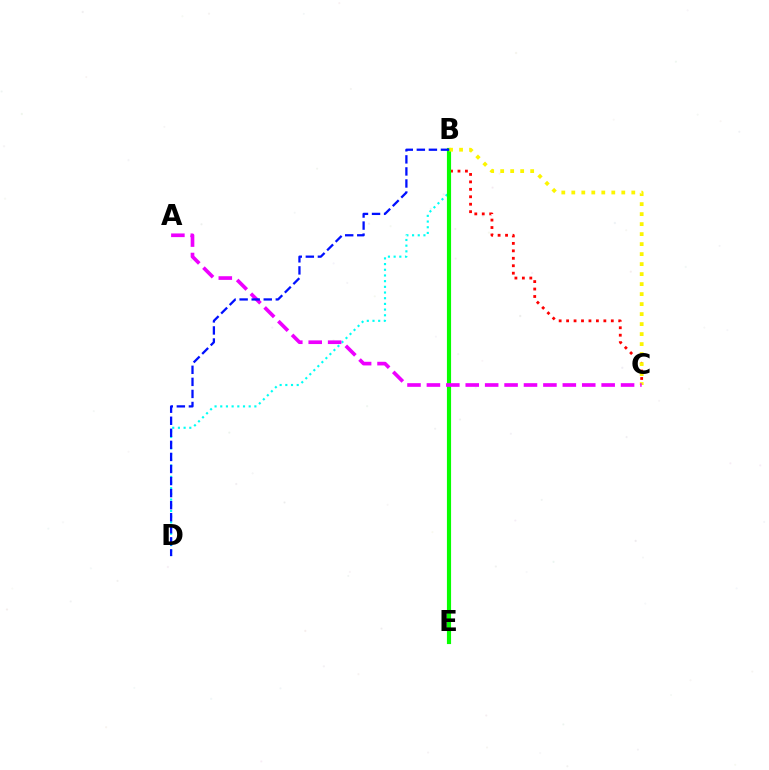{('B', 'C'): [{'color': '#ff0000', 'line_style': 'dotted', 'thickness': 2.02}, {'color': '#fcf500', 'line_style': 'dotted', 'thickness': 2.72}], ('B', 'D'): [{'color': '#00fff6', 'line_style': 'dotted', 'thickness': 1.55}, {'color': '#0010ff', 'line_style': 'dashed', 'thickness': 1.64}], ('B', 'E'): [{'color': '#08ff00', 'line_style': 'solid', 'thickness': 2.99}], ('A', 'C'): [{'color': '#ee00ff', 'line_style': 'dashed', 'thickness': 2.64}]}